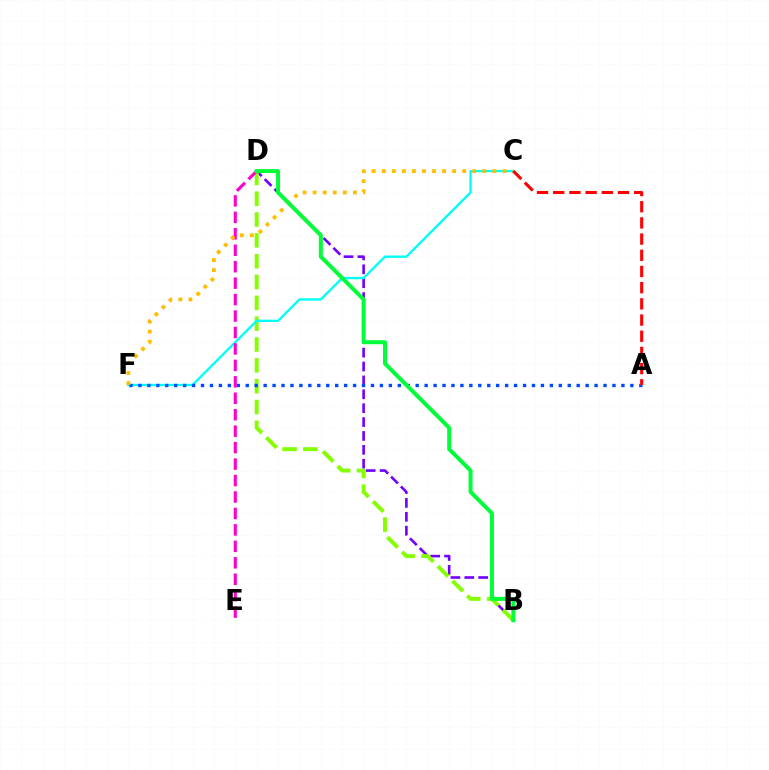{('B', 'D'): [{'color': '#7200ff', 'line_style': 'dashed', 'thickness': 1.89}, {'color': '#84ff00', 'line_style': 'dashed', 'thickness': 2.83}, {'color': '#00ff39', 'line_style': 'solid', 'thickness': 2.86}], ('C', 'F'): [{'color': '#00fff6', 'line_style': 'solid', 'thickness': 1.69}, {'color': '#ffbd00', 'line_style': 'dotted', 'thickness': 2.73}], ('A', 'F'): [{'color': '#004bff', 'line_style': 'dotted', 'thickness': 2.43}], ('D', 'E'): [{'color': '#ff00cf', 'line_style': 'dashed', 'thickness': 2.23}], ('A', 'C'): [{'color': '#ff0000', 'line_style': 'dashed', 'thickness': 2.2}]}